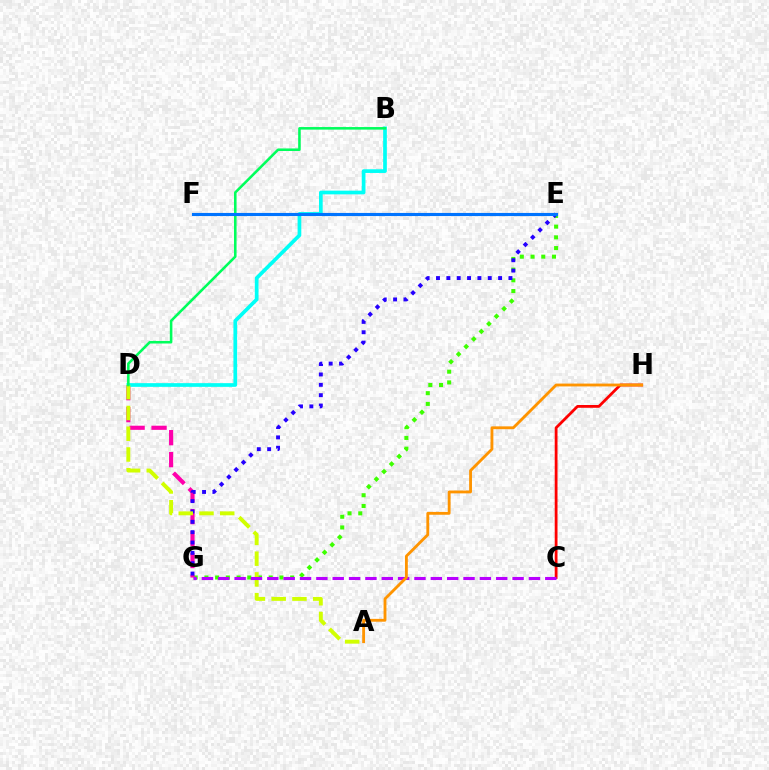{('E', 'G'): [{'color': '#3dff00', 'line_style': 'dotted', 'thickness': 2.91}, {'color': '#2500ff', 'line_style': 'dotted', 'thickness': 2.81}], ('D', 'G'): [{'color': '#ff00ac', 'line_style': 'dashed', 'thickness': 2.98}], ('B', 'D'): [{'color': '#00fff6', 'line_style': 'solid', 'thickness': 2.66}, {'color': '#00ff5c', 'line_style': 'solid', 'thickness': 1.85}], ('A', 'D'): [{'color': '#d1ff00', 'line_style': 'dashed', 'thickness': 2.82}], ('E', 'F'): [{'color': '#0074ff', 'line_style': 'solid', 'thickness': 2.25}], ('C', 'H'): [{'color': '#ff0000', 'line_style': 'solid', 'thickness': 2.0}], ('C', 'G'): [{'color': '#b900ff', 'line_style': 'dashed', 'thickness': 2.22}], ('A', 'H'): [{'color': '#ff9400', 'line_style': 'solid', 'thickness': 2.04}]}